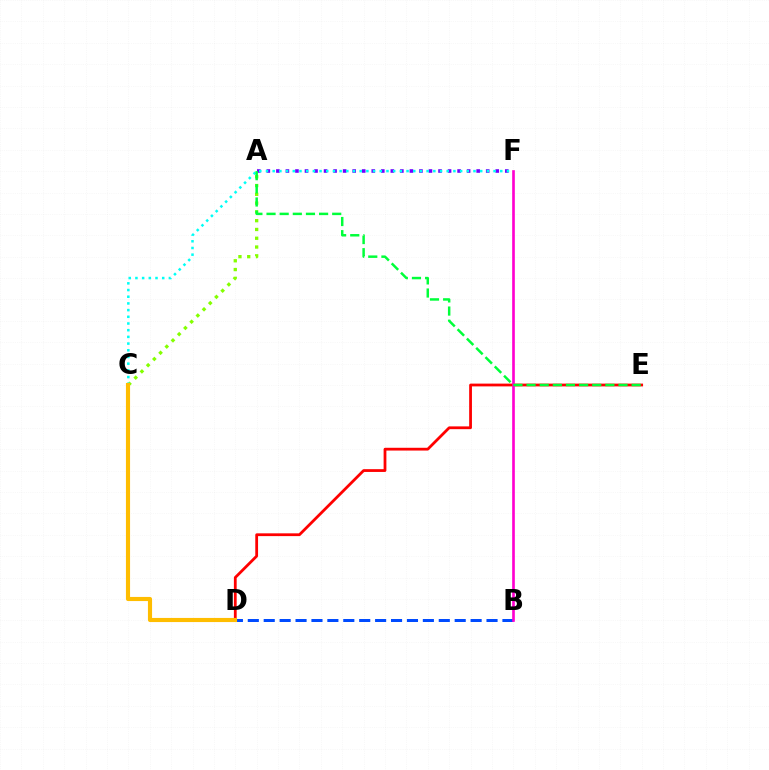{('D', 'E'): [{'color': '#ff0000', 'line_style': 'solid', 'thickness': 2.0}], ('B', 'D'): [{'color': '#004bff', 'line_style': 'dashed', 'thickness': 2.16}], ('A', 'C'): [{'color': '#84ff00', 'line_style': 'dotted', 'thickness': 2.39}], ('A', 'F'): [{'color': '#7200ff', 'line_style': 'dotted', 'thickness': 2.59}], ('C', 'F'): [{'color': '#00fff6', 'line_style': 'dotted', 'thickness': 1.82}], ('B', 'F'): [{'color': '#ff00cf', 'line_style': 'solid', 'thickness': 1.91}], ('C', 'D'): [{'color': '#ffbd00', 'line_style': 'solid', 'thickness': 2.97}], ('A', 'E'): [{'color': '#00ff39', 'line_style': 'dashed', 'thickness': 1.78}]}